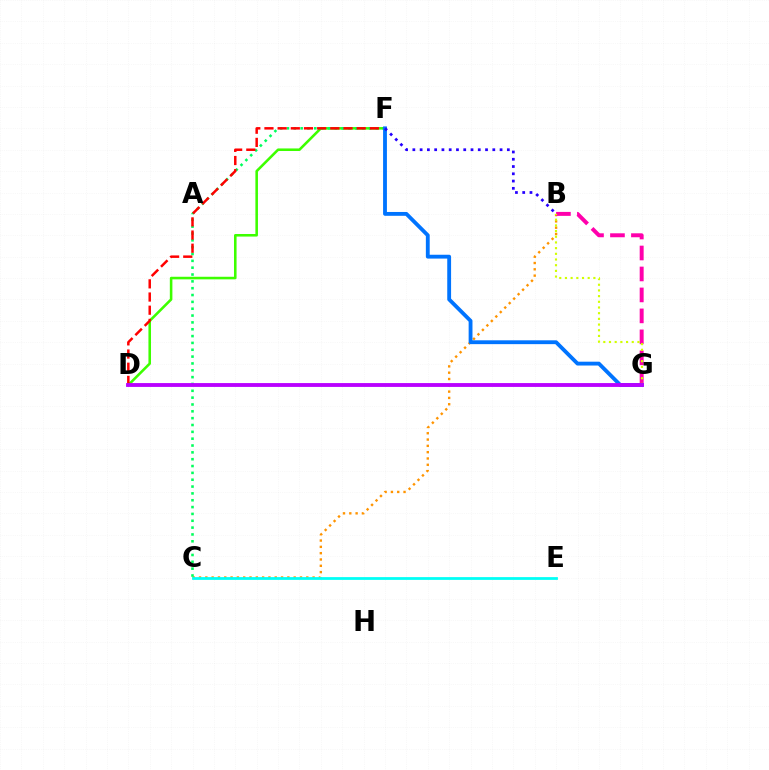{('D', 'F'): [{'color': '#3dff00', 'line_style': 'solid', 'thickness': 1.85}, {'color': '#ff0000', 'line_style': 'dashed', 'thickness': 1.79}], ('B', 'C'): [{'color': '#ff9400', 'line_style': 'dotted', 'thickness': 1.71}], ('C', 'F'): [{'color': '#00ff5c', 'line_style': 'dotted', 'thickness': 1.86}], ('B', 'G'): [{'color': '#ff00ac', 'line_style': 'dashed', 'thickness': 2.85}, {'color': '#d1ff00', 'line_style': 'dotted', 'thickness': 1.55}], ('C', 'E'): [{'color': '#00fff6', 'line_style': 'solid', 'thickness': 1.99}], ('F', 'G'): [{'color': '#0074ff', 'line_style': 'solid', 'thickness': 2.76}], ('D', 'G'): [{'color': '#b900ff', 'line_style': 'solid', 'thickness': 2.77}], ('B', 'F'): [{'color': '#2500ff', 'line_style': 'dotted', 'thickness': 1.97}]}